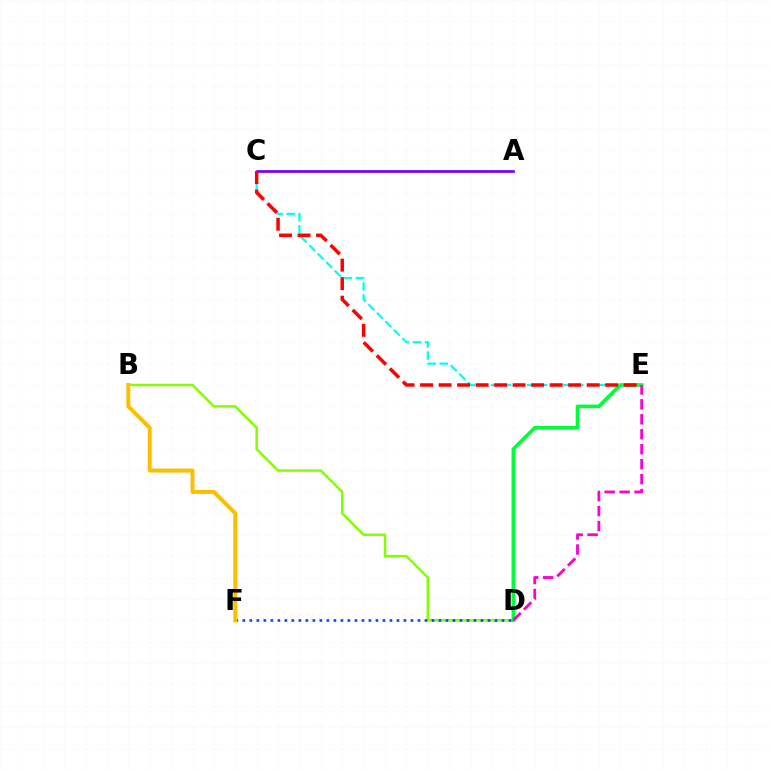{('C', 'E'): [{'color': '#00fff6', 'line_style': 'dashed', 'thickness': 1.63}, {'color': '#ff0000', 'line_style': 'dashed', 'thickness': 2.51}], ('B', 'D'): [{'color': '#84ff00', 'line_style': 'solid', 'thickness': 1.8}], ('D', 'F'): [{'color': '#004bff', 'line_style': 'dotted', 'thickness': 1.9}], ('A', 'C'): [{'color': '#7200ff', 'line_style': 'solid', 'thickness': 1.94}], ('D', 'E'): [{'color': '#00ff39', 'line_style': 'solid', 'thickness': 2.61}, {'color': '#ff00cf', 'line_style': 'dashed', 'thickness': 2.03}], ('B', 'F'): [{'color': '#ffbd00', 'line_style': 'solid', 'thickness': 2.84}]}